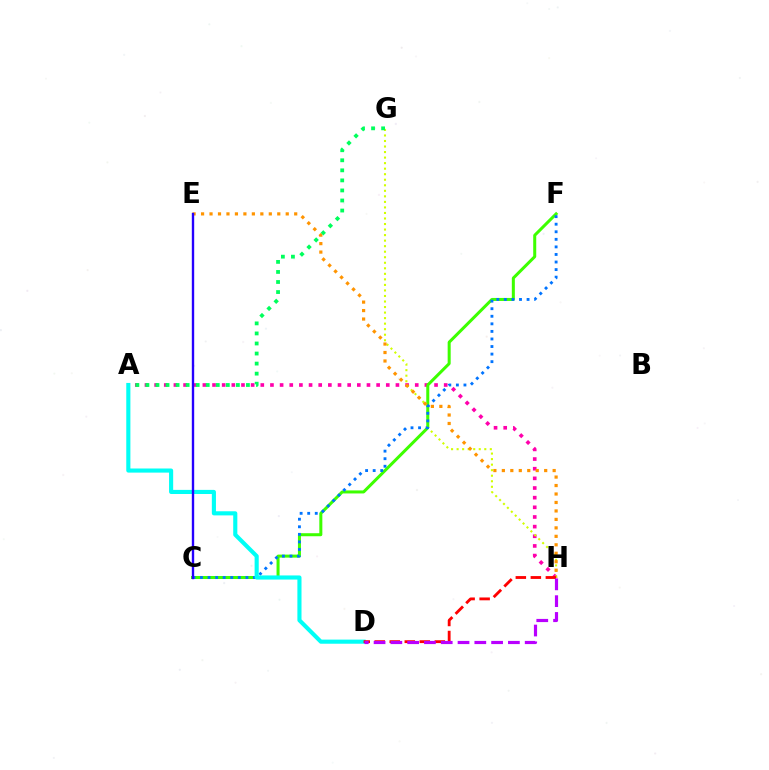{('A', 'H'): [{'color': '#ff00ac', 'line_style': 'dotted', 'thickness': 2.62}], ('G', 'H'): [{'color': '#d1ff00', 'line_style': 'dotted', 'thickness': 1.5}], ('C', 'F'): [{'color': '#3dff00', 'line_style': 'solid', 'thickness': 2.18}, {'color': '#0074ff', 'line_style': 'dotted', 'thickness': 2.06}], ('A', 'G'): [{'color': '#00ff5c', 'line_style': 'dotted', 'thickness': 2.73}], ('E', 'H'): [{'color': '#ff9400', 'line_style': 'dotted', 'thickness': 2.3}], ('A', 'D'): [{'color': '#00fff6', 'line_style': 'solid', 'thickness': 2.96}], ('C', 'E'): [{'color': '#2500ff', 'line_style': 'solid', 'thickness': 1.71}], ('D', 'H'): [{'color': '#ff0000', 'line_style': 'dashed', 'thickness': 2.04}, {'color': '#b900ff', 'line_style': 'dashed', 'thickness': 2.28}]}